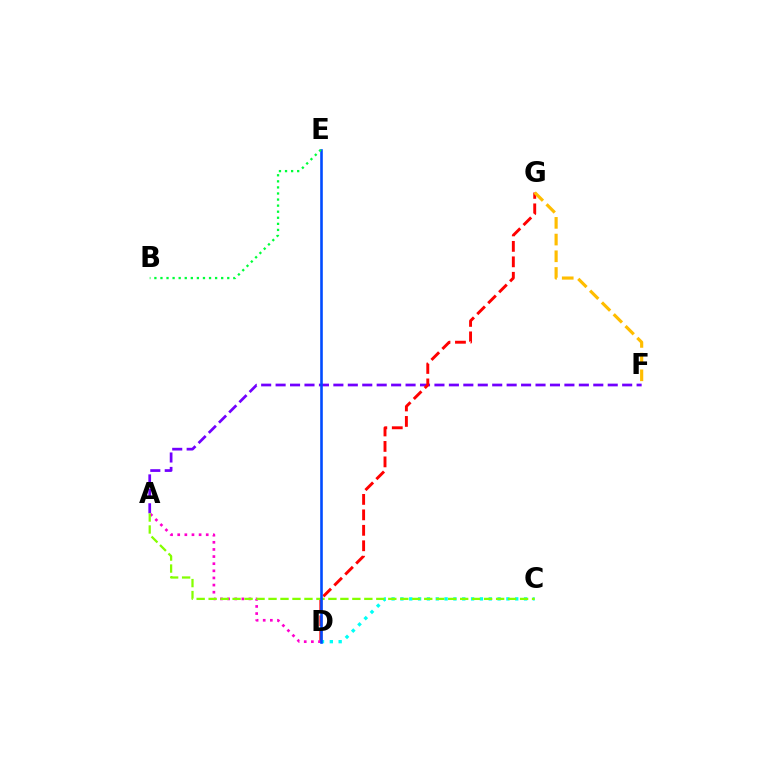{('A', 'F'): [{'color': '#7200ff', 'line_style': 'dashed', 'thickness': 1.96}], ('D', 'G'): [{'color': '#ff0000', 'line_style': 'dashed', 'thickness': 2.1}], ('F', 'G'): [{'color': '#ffbd00', 'line_style': 'dashed', 'thickness': 2.27}], ('A', 'D'): [{'color': '#ff00cf', 'line_style': 'dotted', 'thickness': 1.94}], ('C', 'D'): [{'color': '#00fff6', 'line_style': 'dotted', 'thickness': 2.4}], ('A', 'C'): [{'color': '#84ff00', 'line_style': 'dashed', 'thickness': 1.63}], ('D', 'E'): [{'color': '#004bff', 'line_style': 'solid', 'thickness': 1.87}], ('B', 'E'): [{'color': '#00ff39', 'line_style': 'dotted', 'thickness': 1.65}]}